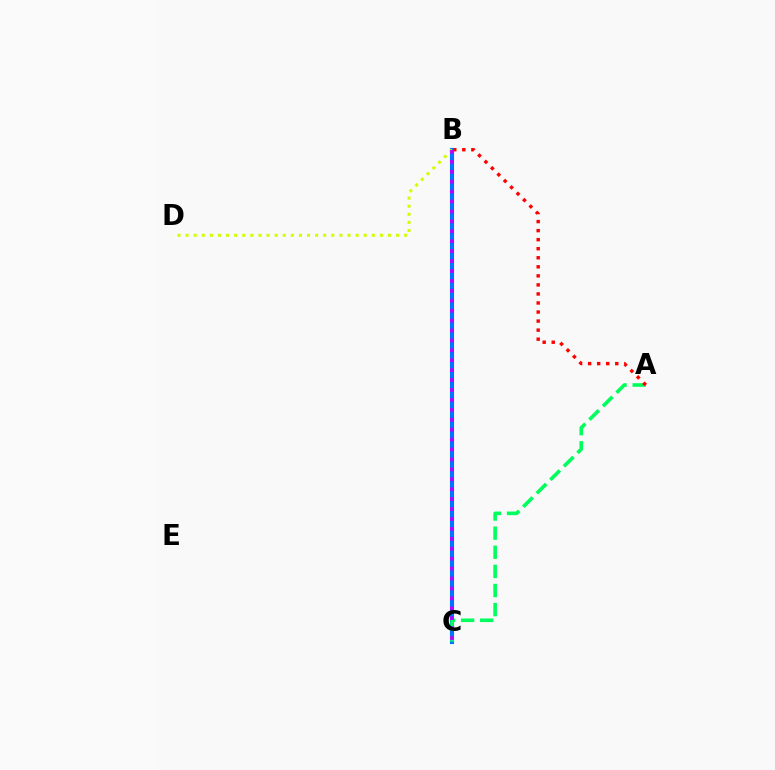{('B', 'C'): [{'color': '#0074ff', 'line_style': 'solid', 'thickness': 2.95}, {'color': '#b900ff', 'line_style': 'dotted', 'thickness': 2.7}], ('A', 'C'): [{'color': '#00ff5c', 'line_style': 'dashed', 'thickness': 2.6}], ('B', 'D'): [{'color': '#d1ff00', 'line_style': 'dotted', 'thickness': 2.2}], ('A', 'B'): [{'color': '#ff0000', 'line_style': 'dotted', 'thickness': 2.46}]}